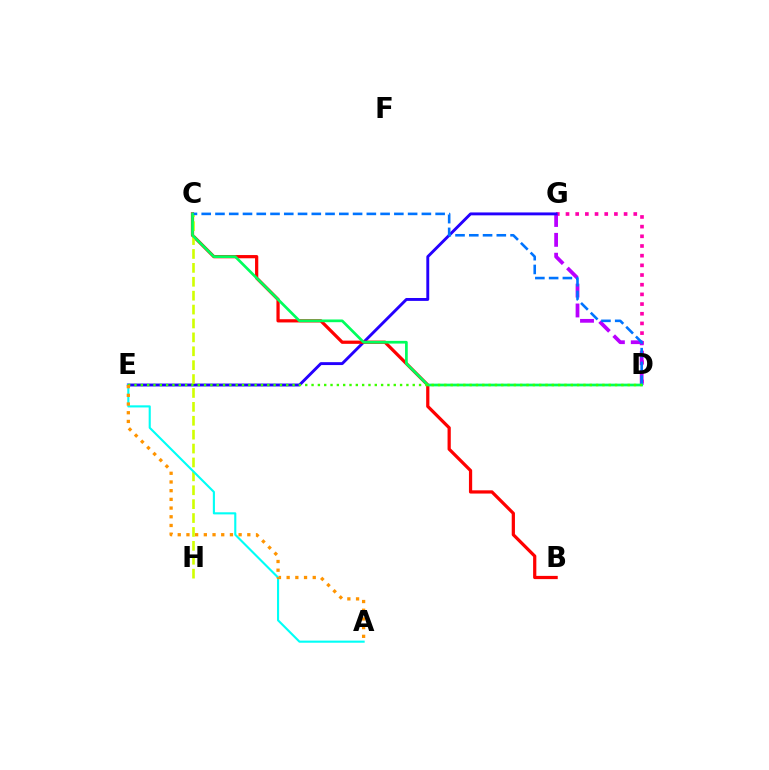{('D', 'G'): [{'color': '#ff00ac', 'line_style': 'dotted', 'thickness': 2.63}, {'color': '#b900ff', 'line_style': 'dashed', 'thickness': 2.7}], ('E', 'G'): [{'color': '#2500ff', 'line_style': 'solid', 'thickness': 2.09}], ('B', 'C'): [{'color': '#ff0000', 'line_style': 'solid', 'thickness': 2.33}], ('C', 'H'): [{'color': '#d1ff00', 'line_style': 'dashed', 'thickness': 1.89}], ('C', 'D'): [{'color': '#0074ff', 'line_style': 'dashed', 'thickness': 1.87}, {'color': '#00ff5c', 'line_style': 'solid', 'thickness': 1.95}], ('A', 'E'): [{'color': '#00fff6', 'line_style': 'solid', 'thickness': 1.53}, {'color': '#ff9400', 'line_style': 'dotted', 'thickness': 2.36}], ('D', 'E'): [{'color': '#3dff00', 'line_style': 'dotted', 'thickness': 1.72}]}